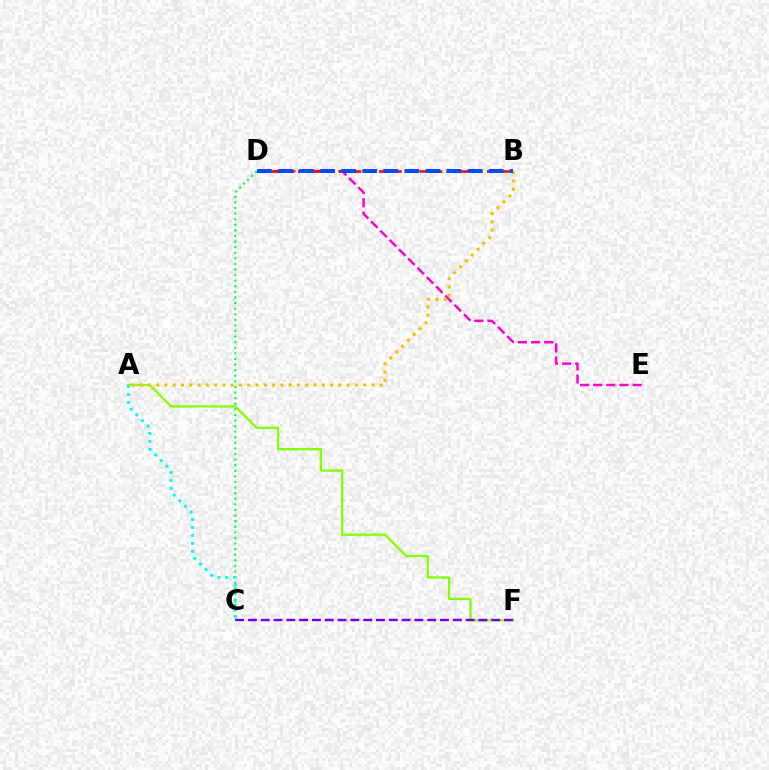{('A', 'F'): [{'color': '#84ff00', 'line_style': 'solid', 'thickness': 1.64}], ('C', 'F'): [{'color': '#7200ff', 'line_style': 'dashed', 'thickness': 1.74}], ('D', 'E'): [{'color': '#ff00cf', 'line_style': 'dashed', 'thickness': 1.78}], ('A', 'B'): [{'color': '#ffbd00', 'line_style': 'dotted', 'thickness': 2.25}], ('C', 'D'): [{'color': '#00ff39', 'line_style': 'dotted', 'thickness': 1.52}], ('B', 'D'): [{'color': '#ff0000', 'line_style': 'dashed', 'thickness': 1.83}, {'color': '#004bff', 'line_style': 'dashed', 'thickness': 2.86}], ('A', 'C'): [{'color': '#00fff6', 'line_style': 'dotted', 'thickness': 2.17}]}